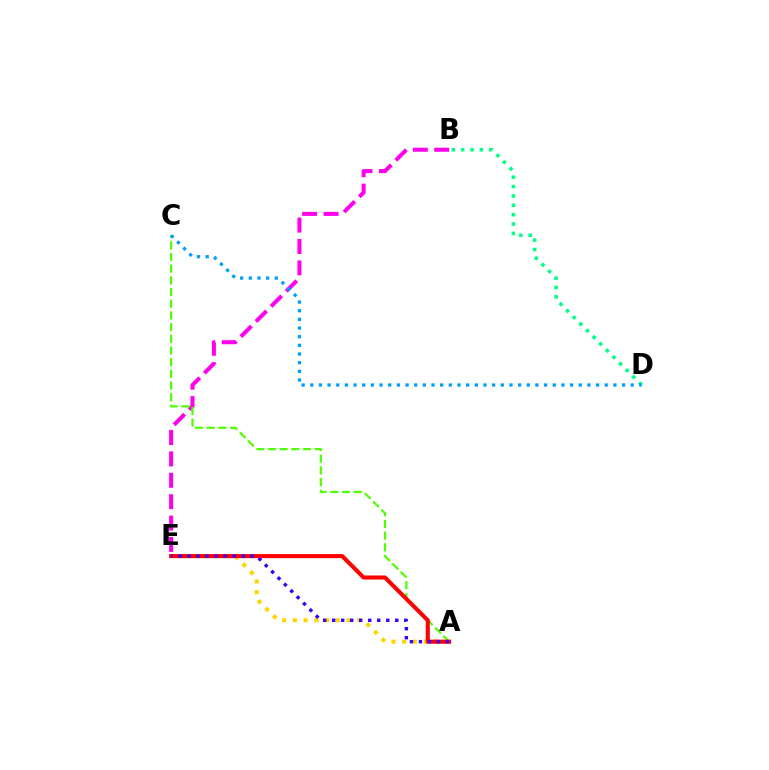{('B', 'E'): [{'color': '#ff00ed', 'line_style': 'dashed', 'thickness': 2.91}], ('A', 'E'): [{'color': '#ffd500', 'line_style': 'dotted', 'thickness': 2.92}, {'color': '#ff0000', 'line_style': 'solid', 'thickness': 2.93}, {'color': '#3700ff', 'line_style': 'dotted', 'thickness': 2.45}], ('A', 'C'): [{'color': '#4fff00', 'line_style': 'dashed', 'thickness': 1.59}], ('B', 'D'): [{'color': '#00ff86', 'line_style': 'dotted', 'thickness': 2.55}], ('C', 'D'): [{'color': '#009eff', 'line_style': 'dotted', 'thickness': 2.35}]}